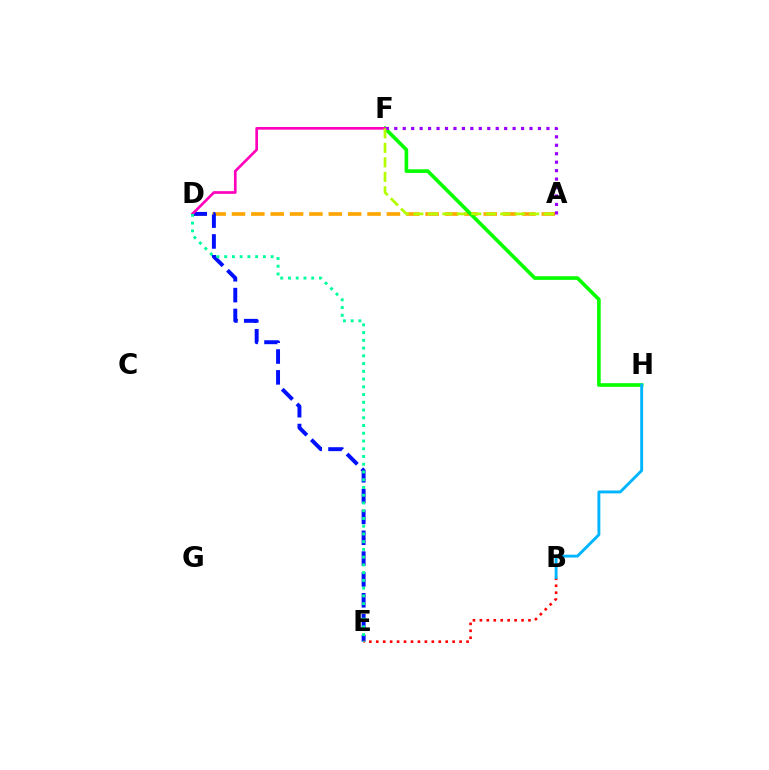{('A', 'D'): [{'color': '#ffa500', 'line_style': 'dashed', 'thickness': 2.63}], ('F', 'H'): [{'color': '#08ff00', 'line_style': 'solid', 'thickness': 2.63}], ('D', 'E'): [{'color': '#0010ff', 'line_style': 'dashed', 'thickness': 2.83}, {'color': '#00ff9d', 'line_style': 'dotted', 'thickness': 2.1}], ('B', 'E'): [{'color': '#ff0000', 'line_style': 'dotted', 'thickness': 1.89}], ('B', 'H'): [{'color': '#00b5ff', 'line_style': 'solid', 'thickness': 2.08}], ('D', 'F'): [{'color': '#ff00bd', 'line_style': 'solid', 'thickness': 1.93}], ('A', 'F'): [{'color': '#9b00ff', 'line_style': 'dotted', 'thickness': 2.3}, {'color': '#b3ff00', 'line_style': 'dashed', 'thickness': 1.97}]}